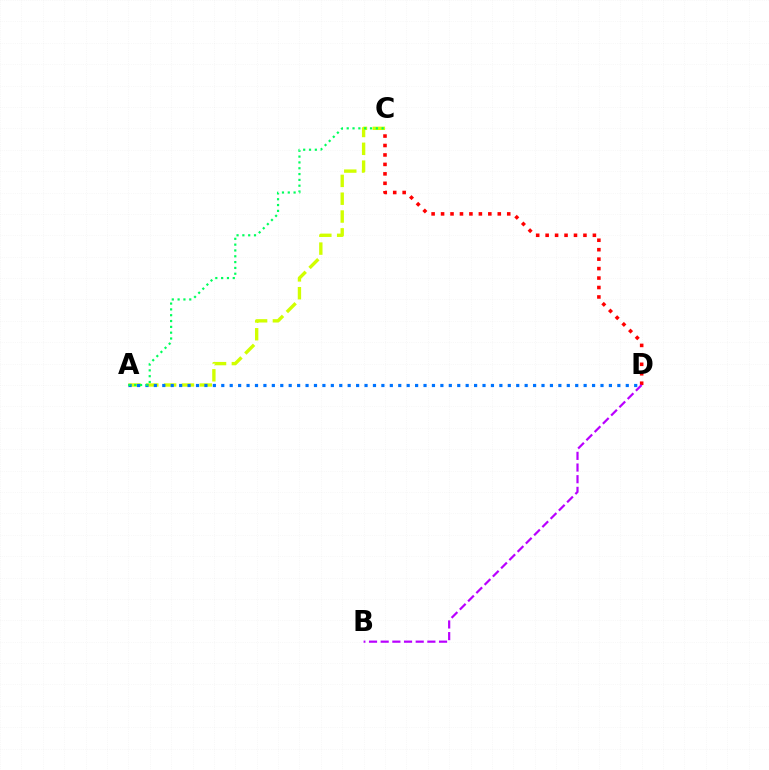{('C', 'D'): [{'color': '#ff0000', 'line_style': 'dotted', 'thickness': 2.57}], ('A', 'C'): [{'color': '#d1ff00', 'line_style': 'dashed', 'thickness': 2.42}, {'color': '#00ff5c', 'line_style': 'dotted', 'thickness': 1.58}], ('A', 'D'): [{'color': '#0074ff', 'line_style': 'dotted', 'thickness': 2.29}], ('B', 'D'): [{'color': '#b900ff', 'line_style': 'dashed', 'thickness': 1.59}]}